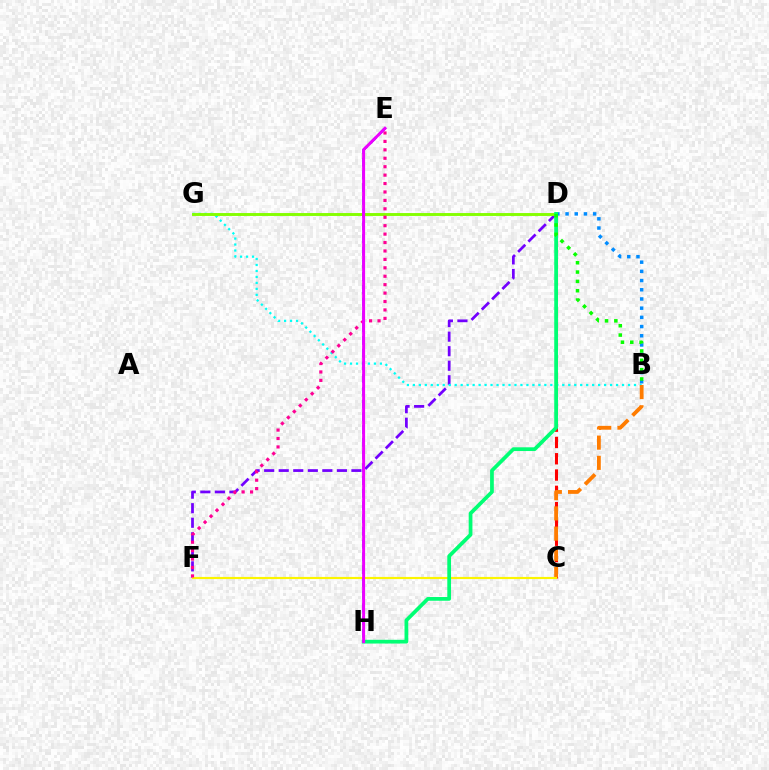{('D', 'F'): [{'color': '#7200ff', 'line_style': 'dashed', 'thickness': 1.98}], ('B', 'G'): [{'color': '#00fff6', 'line_style': 'dotted', 'thickness': 1.62}], ('C', 'D'): [{'color': '#ff0000', 'line_style': 'dashed', 'thickness': 2.21}], ('B', 'C'): [{'color': '#ff7c00', 'line_style': 'dashed', 'thickness': 2.75}], ('B', 'D'): [{'color': '#008cff', 'line_style': 'dotted', 'thickness': 2.5}, {'color': '#08ff00', 'line_style': 'dotted', 'thickness': 2.53}], ('D', 'G'): [{'color': '#84ff00', 'line_style': 'solid', 'thickness': 2.09}], ('C', 'F'): [{'color': '#fcf500', 'line_style': 'solid', 'thickness': 1.55}], ('E', 'H'): [{'color': '#0010ff', 'line_style': 'dashed', 'thickness': 1.73}, {'color': '#ee00ff', 'line_style': 'solid', 'thickness': 2.13}], ('E', 'F'): [{'color': '#ff0094', 'line_style': 'dotted', 'thickness': 2.29}], ('D', 'H'): [{'color': '#00ff74', 'line_style': 'solid', 'thickness': 2.69}]}